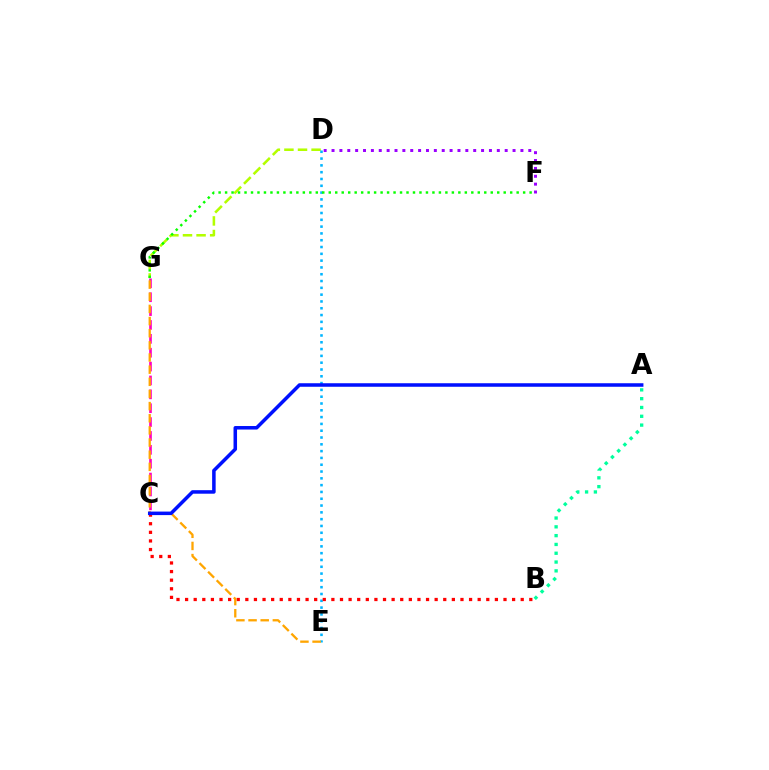{('A', 'B'): [{'color': '#00ff9d', 'line_style': 'dotted', 'thickness': 2.39}], ('D', 'G'): [{'color': '#b3ff00', 'line_style': 'dashed', 'thickness': 1.85}], ('C', 'G'): [{'color': '#ff00bd', 'line_style': 'dashed', 'thickness': 1.88}], ('D', 'E'): [{'color': '#00b5ff', 'line_style': 'dotted', 'thickness': 1.85}], ('B', 'C'): [{'color': '#ff0000', 'line_style': 'dotted', 'thickness': 2.34}], ('E', 'G'): [{'color': '#ffa500', 'line_style': 'dashed', 'thickness': 1.65}], ('D', 'F'): [{'color': '#9b00ff', 'line_style': 'dotted', 'thickness': 2.14}], ('A', 'C'): [{'color': '#0010ff', 'line_style': 'solid', 'thickness': 2.53}], ('F', 'G'): [{'color': '#08ff00', 'line_style': 'dotted', 'thickness': 1.76}]}